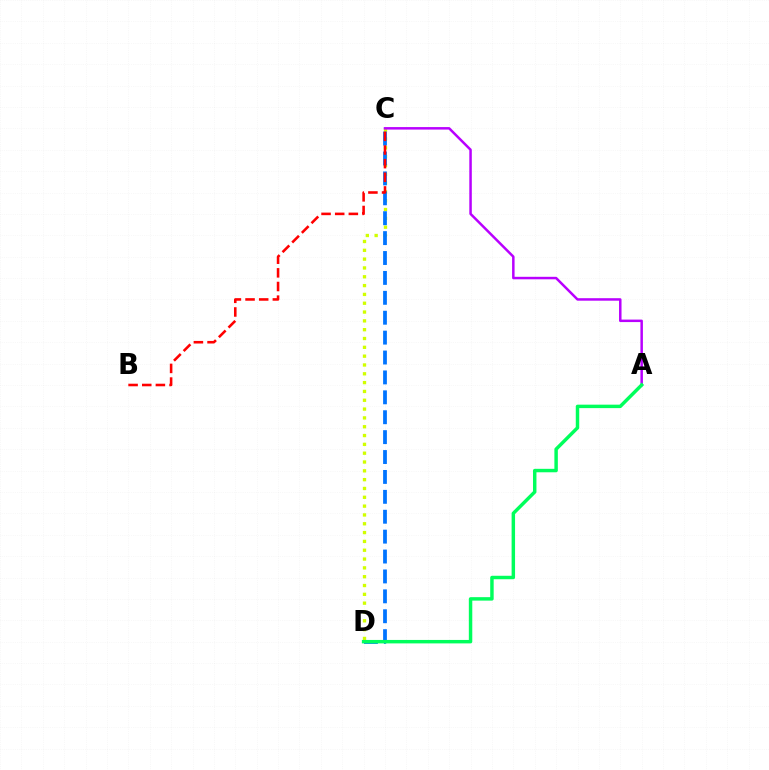{('C', 'D'): [{'color': '#d1ff00', 'line_style': 'dotted', 'thickness': 2.4}, {'color': '#0074ff', 'line_style': 'dashed', 'thickness': 2.7}], ('A', 'C'): [{'color': '#b900ff', 'line_style': 'solid', 'thickness': 1.79}], ('B', 'C'): [{'color': '#ff0000', 'line_style': 'dashed', 'thickness': 1.85}], ('A', 'D'): [{'color': '#00ff5c', 'line_style': 'solid', 'thickness': 2.49}]}